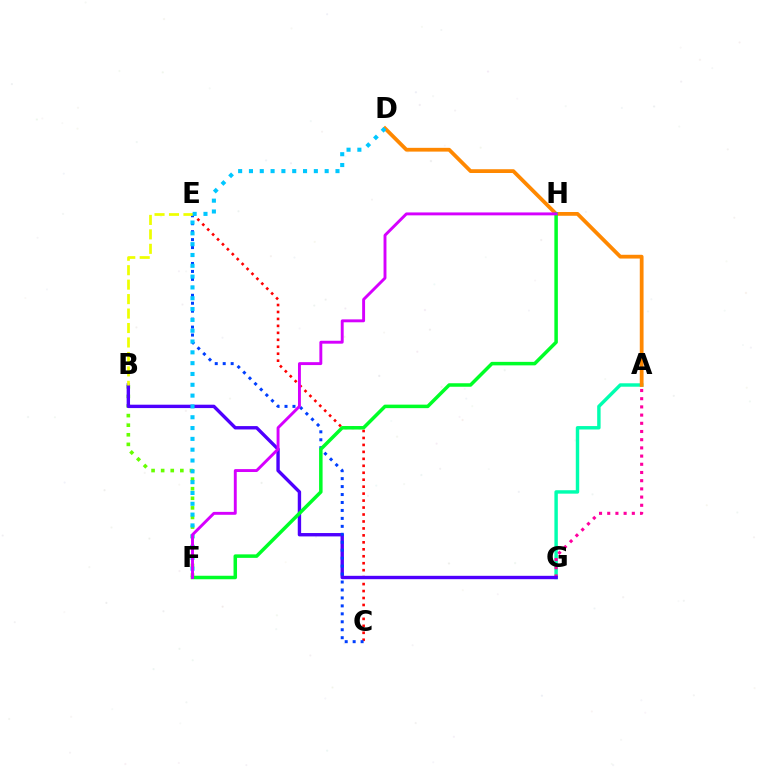{('A', 'G'): [{'color': '#00ffaf', 'line_style': 'solid', 'thickness': 2.47}, {'color': '#ff00a0', 'line_style': 'dotted', 'thickness': 2.23}], ('A', 'D'): [{'color': '#ff8800', 'line_style': 'solid', 'thickness': 2.72}], ('C', 'E'): [{'color': '#ff0000', 'line_style': 'dotted', 'thickness': 1.89}, {'color': '#003fff', 'line_style': 'dotted', 'thickness': 2.16}], ('B', 'F'): [{'color': '#66ff00', 'line_style': 'dotted', 'thickness': 2.61}], ('B', 'G'): [{'color': '#4f00ff', 'line_style': 'solid', 'thickness': 2.43}], ('B', 'E'): [{'color': '#eeff00', 'line_style': 'dashed', 'thickness': 1.96}], ('F', 'H'): [{'color': '#00ff27', 'line_style': 'solid', 'thickness': 2.52}, {'color': '#d600ff', 'line_style': 'solid', 'thickness': 2.1}], ('D', 'F'): [{'color': '#00c7ff', 'line_style': 'dotted', 'thickness': 2.94}]}